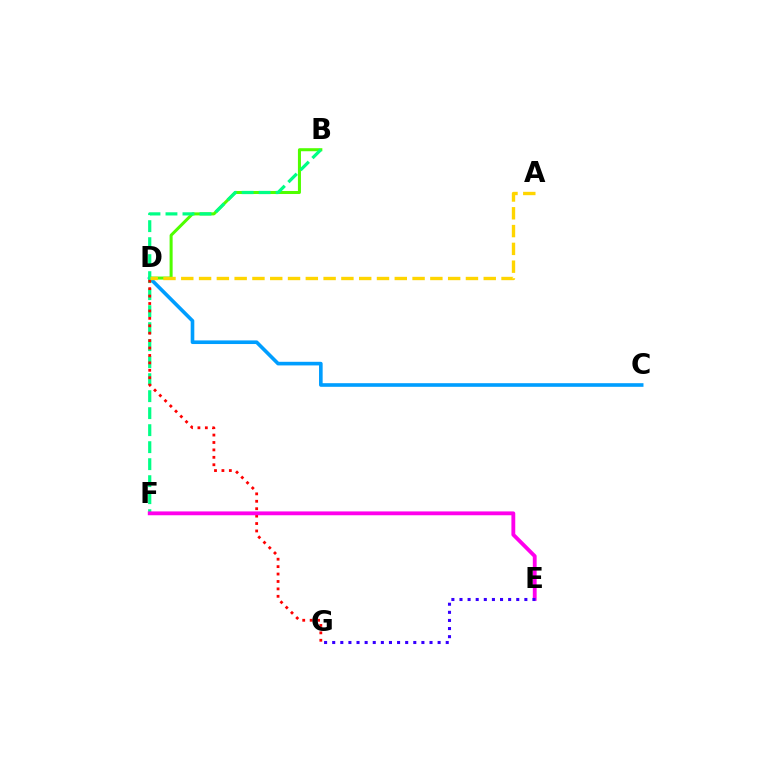{('C', 'D'): [{'color': '#009eff', 'line_style': 'solid', 'thickness': 2.61}], ('B', 'D'): [{'color': '#4fff00', 'line_style': 'solid', 'thickness': 2.18}], ('B', 'F'): [{'color': '#00ff86', 'line_style': 'dashed', 'thickness': 2.31}], ('D', 'G'): [{'color': '#ff0000', 'line_style': 'dotted', 'thickness': 2.02}], ('E', 'F'): [{'color': '#ff00ed', 'line_style': 'solid', 'thickness': 2.76}], ('E', 'G'): [{'color': '#3700ff', 'line_style': 'dotted', 'thickness': 2.2}], ('A', 'D'): [{'color': '#ffd500', 'line_style': 'dashed', 'thickness': 2.42}]}